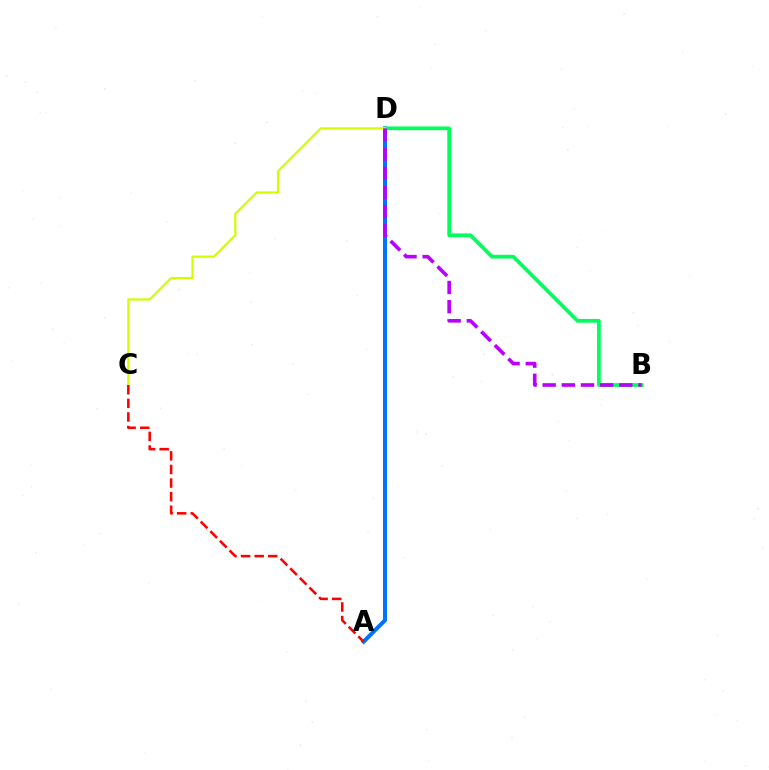{('A', 'D'): [{'color': '#0074ff', 'line_style': 'solid', 'thickness': 2.9}], ('B', 'D'): [{'color': '#00ff5c', 'line_style': 'solid', 'thickness': 2.69}, {'color': '#b900ff', 'line_style': 'dashed', 'thickness': 2.6}], ('C', 'D'): [{'color': '#d1ff00', 'line_style': 'solid', 'thickness': 1.61}], ('A', 'C'): [{'color': '#ff0000', 'line_style': 'dashed', 'thickness': 1.85}]}